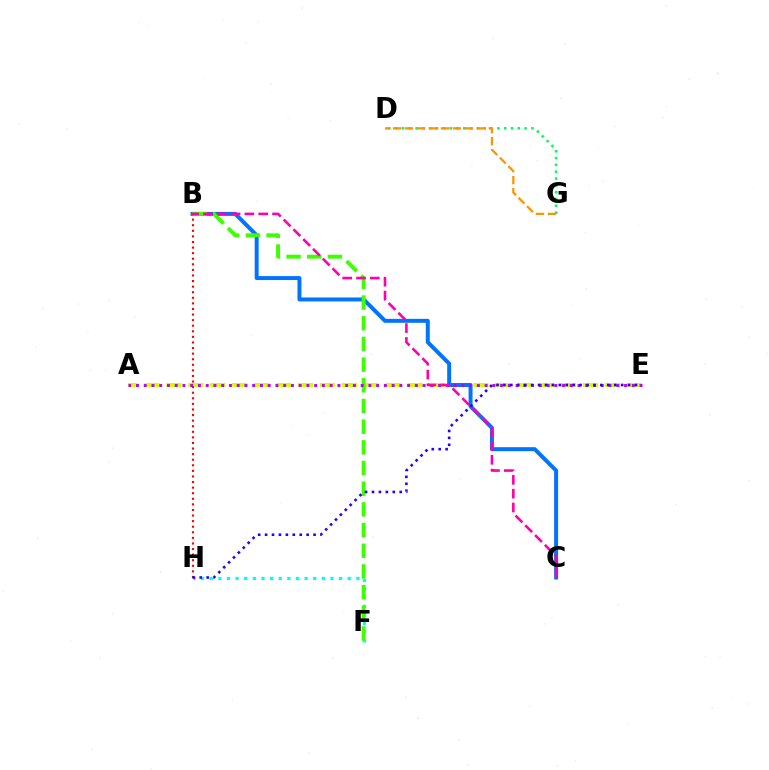{('D', 'G'): [{'color': '#00ff5c', 'line_style': 'dotted', 'thickness': 1.85}, {'color': '#ff9400', 'line_style': 'dashed', 'thickness': 1.63}], ('F', 'H'): [{'color': '#00fff6', 'line_style': 'dotted', 'thickness': 2.34}], ('A', 'E'): [{'color': '#d1ff00', 'line_style': 'dashed', 'thickness': 2.98}, {'color': '#b900ff', 'line_style': 'dotted', 'thickness': 2.1}], ('B', 'C'): [{'color': '#0074ff', 'line_style': 'solid', 'thickness': 2.86}, {'color': '#ff00ac', 'line_style': 'dashed', 'thickness': 1.88}], ('B', 'F'): [{'color': '#3dff00', 'line_style': 'dashed', 'thickness': 2.81}], ('B', 'H'): [{'color': '#ff0000', 'line_style': 'dotted', 'thickness': 1.52}], ('E', 'H'): [{'color': '#2500ff', 'line_style': 'dotted', 'thickness': 1.88}]}